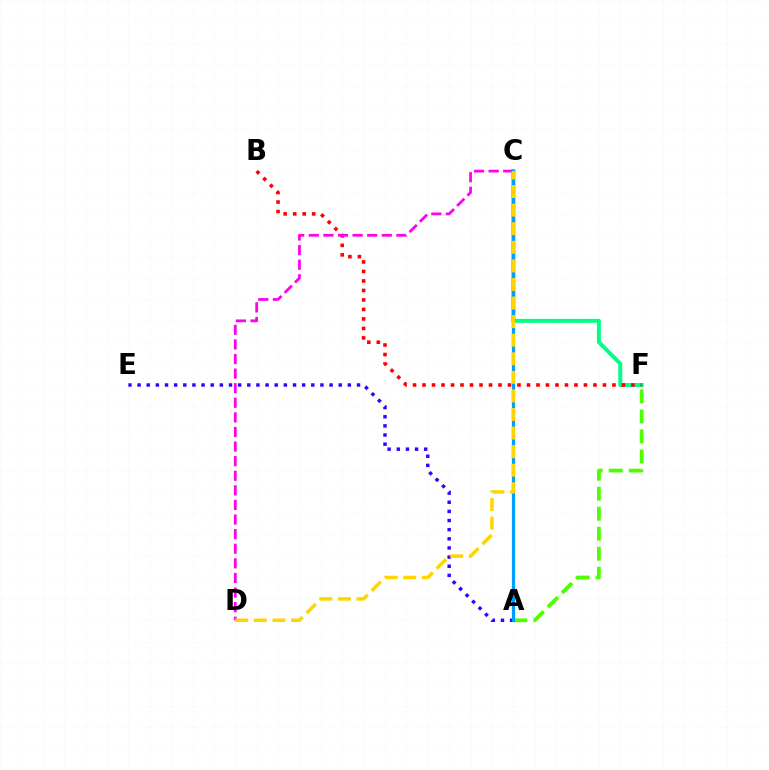{('C', 'F'): [{'color': '#00ff86', 'line_style': 'solid', 'thickness': 2.85}], ('B', 'F'): [{'color': '#ff0000', 'line_style': 'dotted', 'thickness': 2.58}], ('C', 'D'): [{'color': '#ff00ed', 'line_style': 'dashed', 'thickness': 1.98}, {'color': '#ffd500', 'line_style': 'dashed', 'thickness': 2.52}], ('A', 'F'): [{'color': '#4fff00', 'line_style': 'dashed', 'thickness': 2.72}], ('A', 'E'): [{'color': '#3700ff', 'line_style': 'dotted', 'thickness': 2.48}], ('A', 'C'): [{'color': '#009eff', 'line_style': 'solid', 'thickness': 2.31}]}